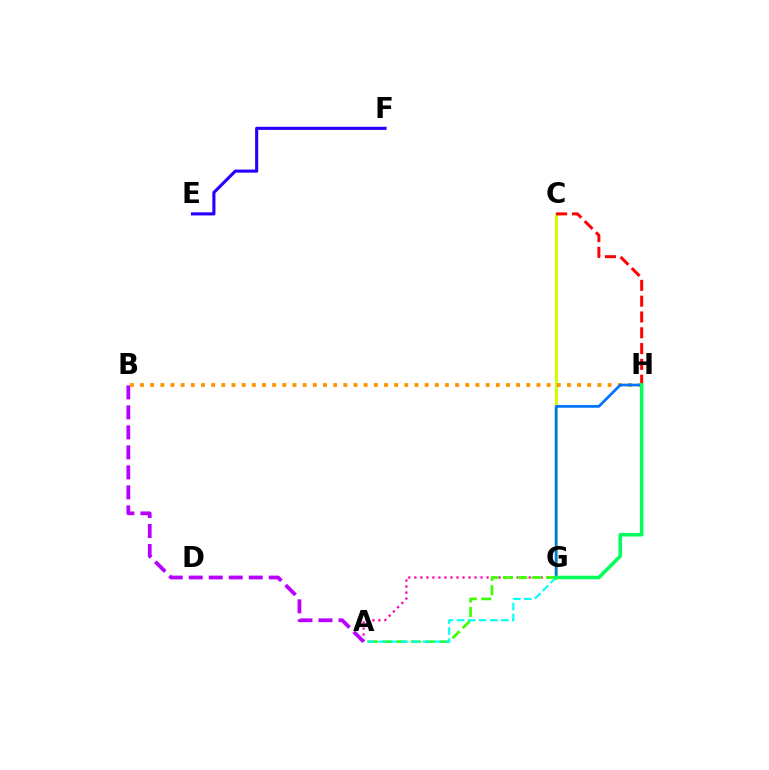{('A', 'G'): [{'color': '#ff00ac', 'line_style': 'dotted', 'thickness': 1.63}, {'color': '#3dff00', 'line_style': 'dashed', 'thickness': 1.95}, {'color': '#00fff6', 'line_style': 'dashed', 'thickness': 1.51}], ('C', 'G'): [{'color': '#d1ff00', 'line_style': 'solid', 'thickness': 2.18}], ('A', 'B'): [{'color': '#b900ff', 'line_style': 'dashed', 'thickness': 2.72}], ('C', 'H'): [{'color': '#ff0000', 'line_style': 'dashed', 'thickness': 2.15}], ('B', 'H'): [{'color': '#ff9400', 'line_style': 'dotted', 'thickness': 2.76}], ('G', 'H'): [{'color': '#0074ff', 'line_style': 'solid', 'thickness': 1.96}, {'color': '#00ff5c', 'line_style': 'solid', 'thickness': 2.56}], ('E', 'F'): [{'color': '#2500ff', 'line_style': 'solid', 'thickness': 2.24}]}